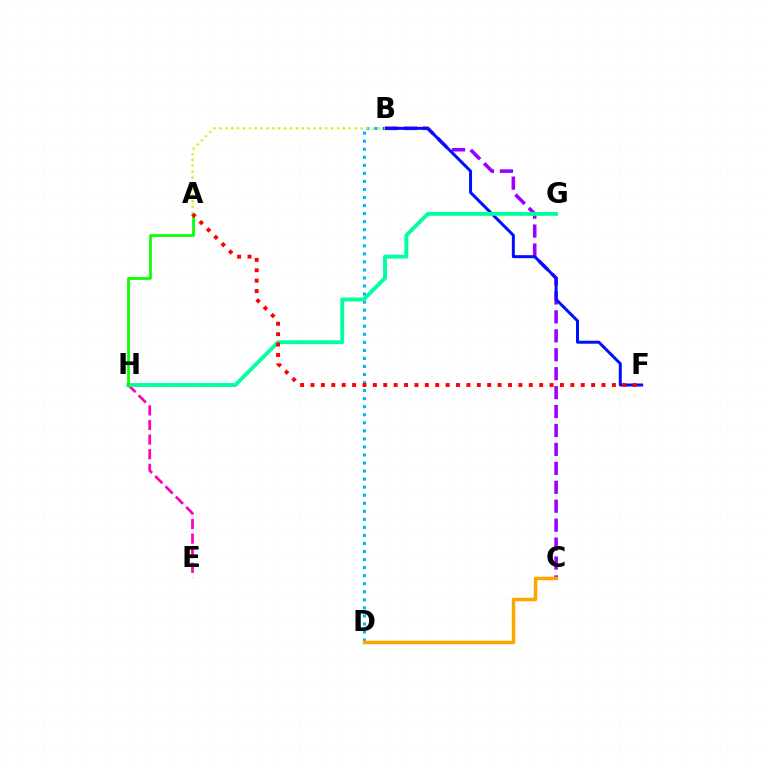{('B', 'C'): [{'color': '#9b00ff', 'line_style': 'dashed', 'thickness': 2.57}], ('B', 'D'): [{'color': '#00b5ff', 'line_style': 'dotted', 'thickness': 2.19}], ('B', 'F'): [{'color': '#0010ff', 'line_style': 'solid', 'thickness': 2.16}], ('C', 'D'): [{'color': '#ffa500', 'line_style': 'solid', 'thickness': 2.51}], ('E', 'H'): [{'color': '#ff00bd', 'line_style': 'dashed', 'thickness': 1.98}], ('G', 'H'): [{'color': '#00ff9d', 'line_style': 'solid', 'thickness': 2.78}], ('A', 'H'): [{'color': '#08ff00', 'line_style': 'solid', 'thickness': 1.98}], ('A', 'F'): [{'color': '#ff0000', 'line_style': 'dotted', 'thickness': 2.82}], ('A', 'B'): [{'color': '#b3ff00', 'line_style': 'dotted', 'thickness': 1.6}]}